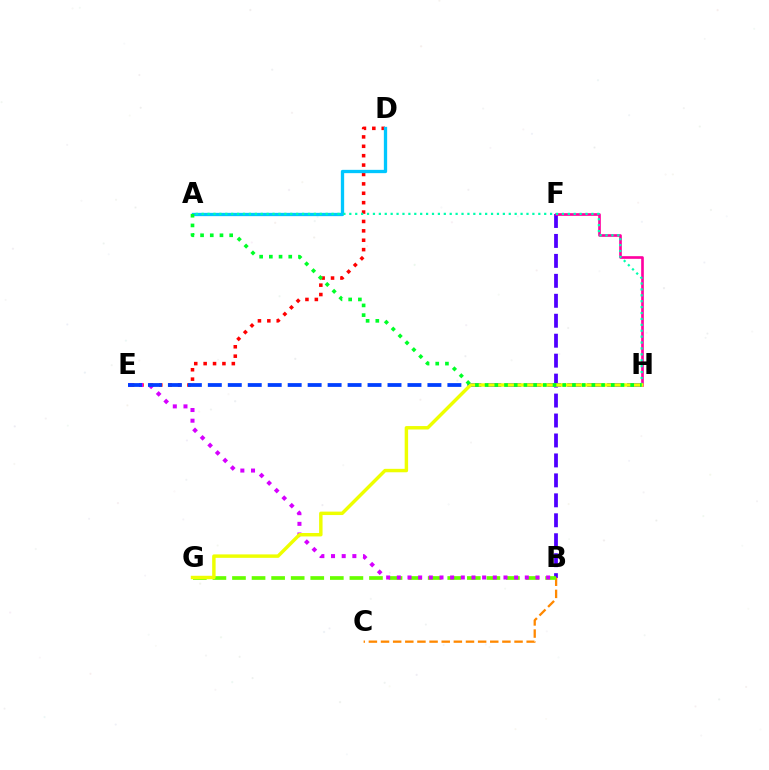{('D', 'E'): [{'color': '#ff0000', 'line_style': 'dotted', 'thickness': 2.55}], ('B', 'F'): [{'color': '#4f00ff', 'line_style': 'dashed', 'thickness': 2.71}], ('B', 'C'): [{'color': '#ff8800', 'line_style': 'dashed', 'thickness': 1.65}], ('B', 'G'): [{'color': '#66ff00', 'line_style': 'dashed', 'thickness': 2.66}], ('F', 'H'): [{'color': '#ff00a0', 'line_style': 'solid', 'thickness': 1.91}], ('B', 'E'): [{'color': '#d600ff', 'line_style': 'dotted', 'thickness': 2.9}], ('A', 'D'): [{'color': '#00c7ff', 'line_style': 'solid', 'thickness': 2.38}], ('A', 'H'): [{'color': '#00ffaf', 'line_style': 'dotted', 'thickness': 1.6}, {'color': '#00ff27', 'line_style': 'dotted', 'thickness': 2.64}], ('E', 'H'): [{'color': '#003fff', 'line_style': 'dashed', 'thickness': 2.71}], ('G', 'H'): [{'color': '#eeff00', 'line_style': 'solid', 'thickness': 2.48}]}